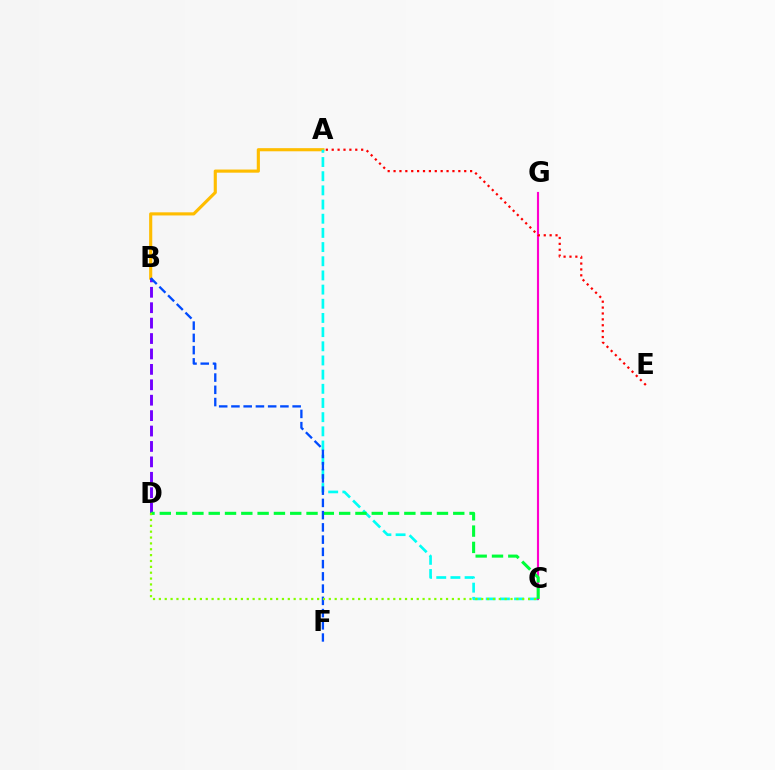{('A', 'B'): [{'color': '#ffbd00', 'line_style': 'solid', 'thickness': 2.26}], ('A', 'C'): [{'color': '#00fff6', 'line_style': 'dashed', 'thickness': 1.93}], ('C', 'G'): [{'color': '#ff00cf', 'line_style': 'solid', 'thickness': 1.54}], ('B', 'D'): [{'color': '#7200ff', 'line_style': 'dashed', 'thickness': 2.09}], ('C', 'D'): [{'color': '#00ff39', 'line_style': 'dashed', 'thickness': 2.21}, {'color': '#84ff00', 'line_style': 'dotted', 'thickness': 1.59}], ('B', 'F'): [{'color': '#004bff', 'line_style': 'dashed', 'thickness': 1.66}], ('A', 'E'): [{'color': '#ff0000', 'line_style': 'dotted', 'thickness': 1.6}]}